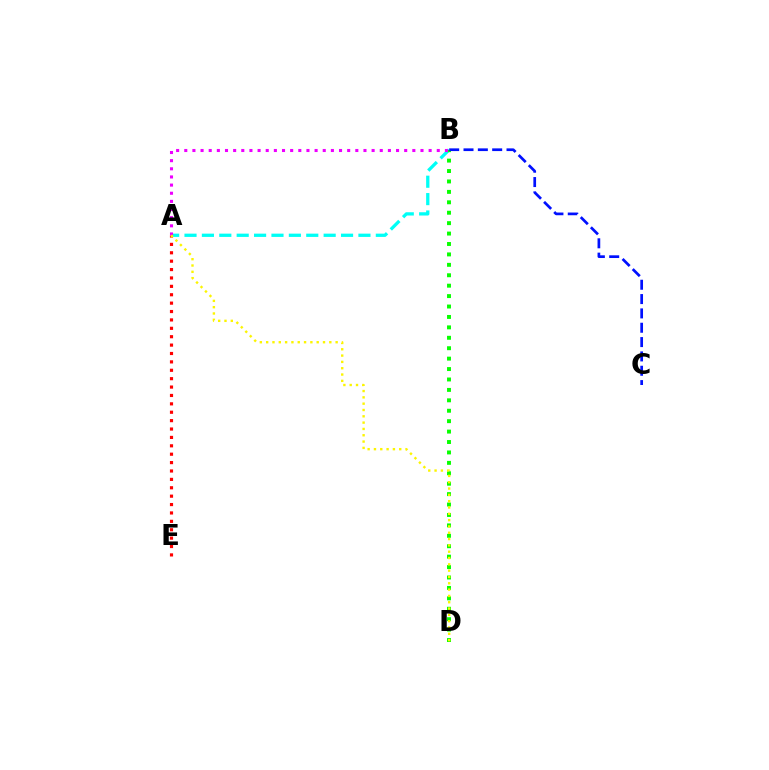{('A', 'E'): [{'color': '#ff0000', 'line_style': 'dotted', 'thickness': 2.28}], ('A', 'B'): [{'color': '#00fff6', 'line_style': 'dashed', 'thickness': 2.36}, {'color': '#ee00ff', 'line_style': 'dotted', 'thickness': 2.21}], ('B', 'D'): [{'color': '#08ff00', 'line_style': 'dotted', 'thickness': 2.83}], ('B', 'C'): [{'color': '#0010ff', 'line_style': 'dashed', 'thickness': 1.95}], ('A', 'D'): [{'color': '#fcf500', 'line_style': 'dotted', 'thickness': 1.72}]}